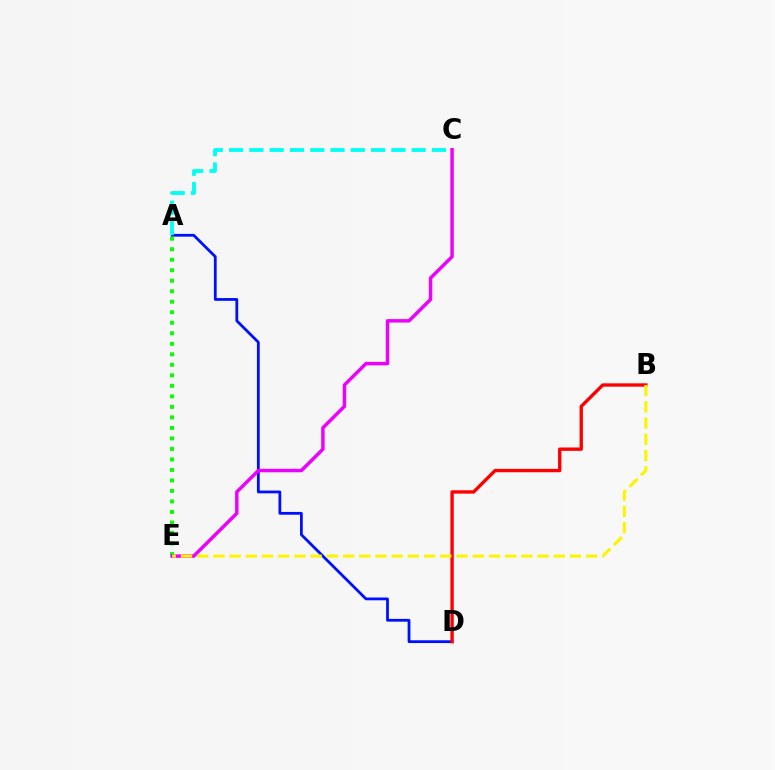{('A', 'D'): [{'color': '#0010ff', 'line_style': 'solid', 'thickness': 2.0}], ('A', 'E'): [{'color': '#08ff00', 'line_style': 'dotted', 'thickness': 2.86}], ('A', 'C'): [{'color': '#00fff6', 'line_style': 'dashed', 'thickness': 2.76}], ('B', 'D'): [{'color': '#ff0000', 'line_style': 'solid', 'thickness': 2.42}], ('C', 'E'): [{'color': '#ee00ff', 'line_style': 'solid', 'thickness': 2.48}], ('B', 'E'): [{'color': '#fcf500', 'line_style': 'dashed', 'thickness': 2.2}]}